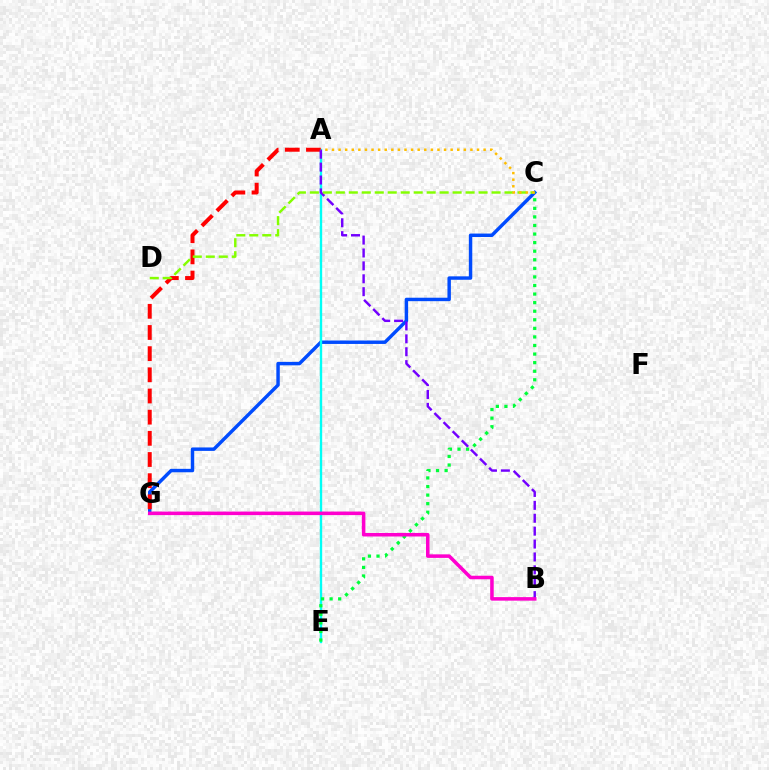{('C', 'G'): [{'color': '#004bff', 'line_style': 'solid', 'thickness': 2.48}], ('A', 'E'): [{'color': '#00fff6', 'line_style': 'solid', 'thickness': 1.7}], ('A', 'G'): [{'color': '#ff0000', 'line_style': 'dashed', 'thickness': 2.88}], ('A', 'B'): [{'color': '#7200ff', 'line_style': 'dashed', 'thickness': 1.75}], ('C', 'E'): [{'color': '#00ff39', 'line_style': 'dotted', 'thickness': 2.33}], ('B', 'G'): [{'color': '#ff00cf', 'line_style': 'solid', 'thickness': 2.54}], ('C', 'D'): [{'color': '#84ff00', 'line_style': 'dashed', 'thickness': 1.76}], ('A', 'C'): [{'color': '#ffbd00', 'line_style': 'dotted', 'thickness': 1.79}]}